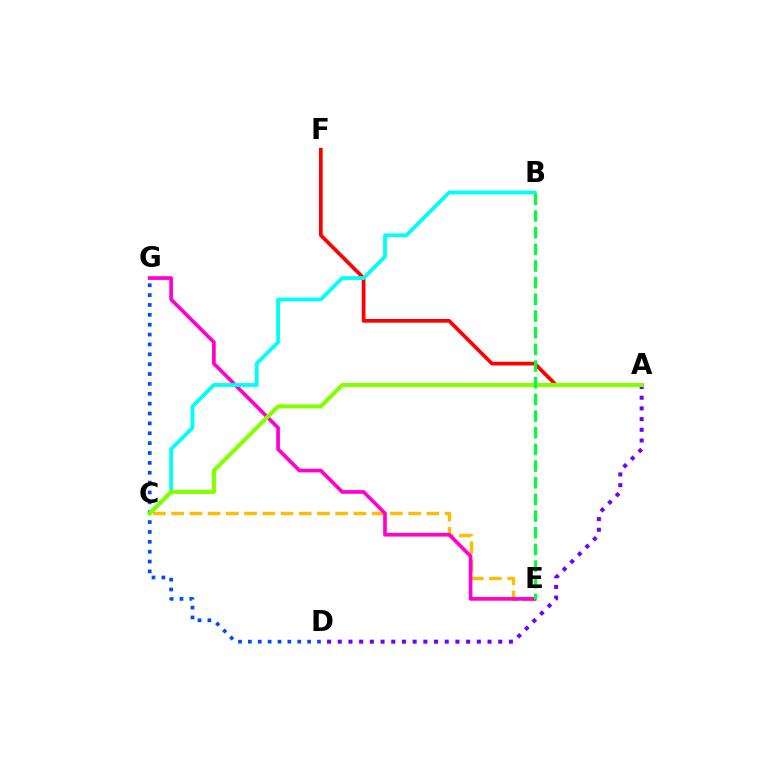{('C', 'E'): [{'color': '#ffbd00', 'line_style': 'dashed', 'thickness': 2.48}], ('A', 'F'): [{'color': '#ff0000', 'line_style': 'solid', 'thickness': 2.67}], ('D', 'G'): [{'color': '#004bff', 'line_style': 'dotted', 'thickness': 2.68}], ('E', 'G'): [{'color': '#ff00cf', 'line_style': 'solid', 'thickness': 2.66}], ('A', 'D'): [{'color': '#7200ff', 'line_style': 'dotted', 'thickness': 2.91}], ('B', 'C'): [{'color': '#00fff6', 'line_style': 'solid', 'thickness': 2.74}], ('A', 'C'): [{'color': '#84ff00', 'line_style': 'solid', 'thickness': 2.94}], ('B', 'E'): [{'color': '#00ff39', 'line_style': 'dashed', 'thickness': 2.26}]}